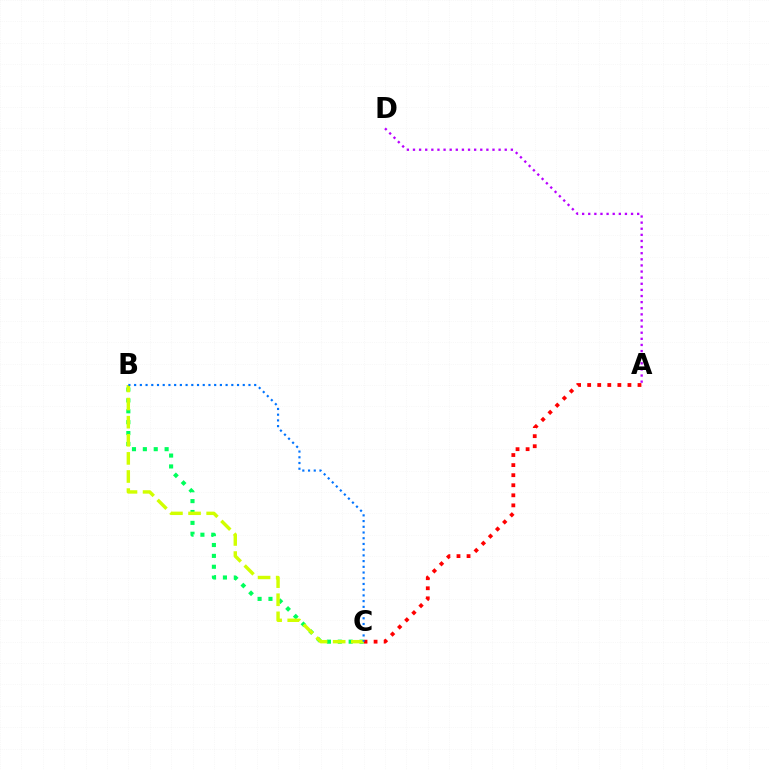{('A', 'C'): [{'color': '#ff0000', 'line_style': 'dotted', 'thickness': 2.74}], ('B', 'C'): [{'color': '#00ff5c', 'line_style': 'dotted', 'thickness': 2.96}, {'color': '#d1ff00', 'line_style': 'dashed', 'thickness': 2.46}, {'color': '#0074ff', 'line_style': 'dotted', 'thickness': 1.55}], ('A', 'D'): [{'color': '#b900ff', 'line_style': 'dotted', 'thickness': 1.66}]}